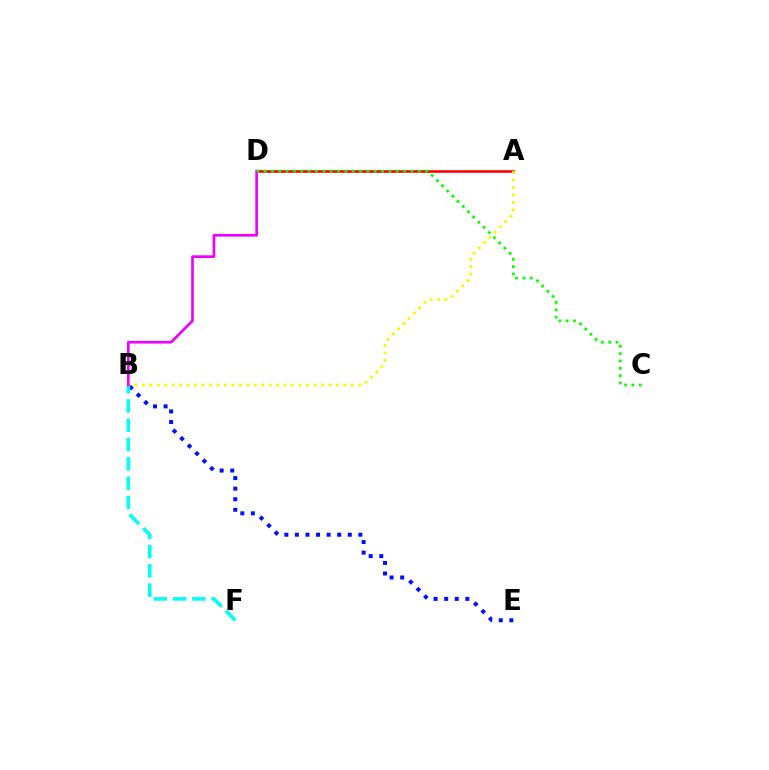{('B', 'E'): [{'color': '#0010ff', 'line_style': 'dotted', 'thickness': 2.87}], ('B', 'F'): [{'color': '#00fff6', 'line_style': 'dashed', 'thickness': 2.62}], ('A', 'D'): [{'color': '#ff0000', 'line_style': 'solid', 'thickness': 1.89}], ('A', 'B'): [{'color': '#fcf500', 'line_style': 'dotted', 'thickness': 2.03}], ('B', 'D'): [{'color': '#ee00ff', 'line_style': 'solid', 'thickness': 1.93}], ('C', 'D'): [{'color': '#08ff00', 'line_style': 'dotted', 'thickness': 1.99}]}